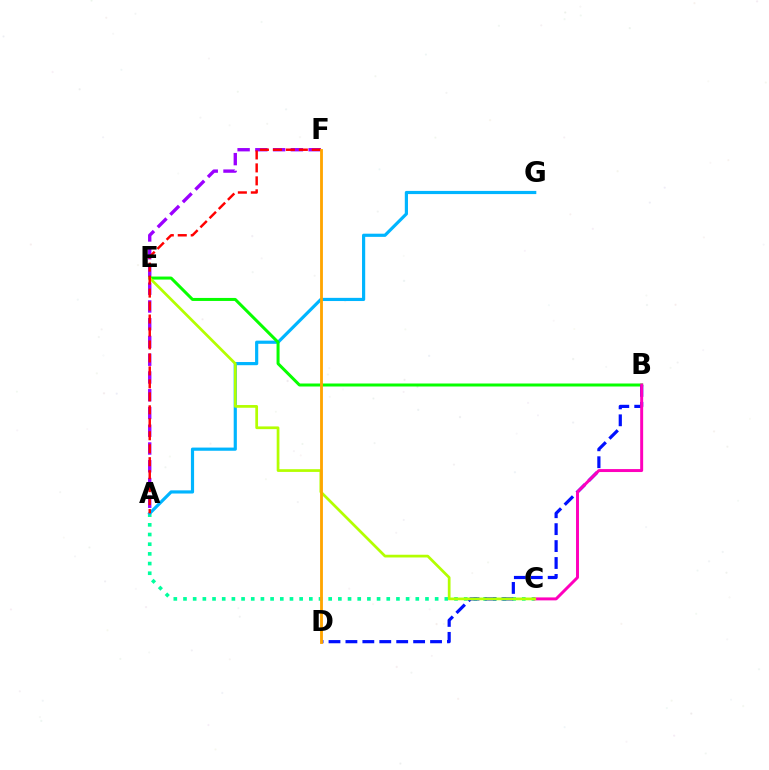{('A', 'F'): [{'color': '#9b00ff', 'line_style': 'dashed', 'thickness': 2.41}, {'color': '#ff0000', 'line_style': 'dashed', 'thickness': 1.76}], ('A', 'C'): [{'color': '#00ff9d', 'line_style': 'dotted', 'thickness': 2.63}], ('A', 'G'): [{'color': '#00b5ff', 'line_style': 'solid', 'thickness': 2.29}], ('B', 'E'): [{'color': '#08ff00', 'line_style': 'solid', 'thickness': 2.16}], ('B', 'D'): [{'color': '#0010ff', 'line_style': 'dashed', 'thickness': 2.3}], ('B', 'C'): [{'color': '#ff00bd', 'line_style': 'solid', 'thickness': 2.13}], ('C', 'E'): [{'color': '#b3ff00', 'line_style': 'solid', 'thickness': 1.96}], ('D', 'F'): [{'color': '#ffa500', 'line_style': 'solid', 'thickness': 2.03}]}